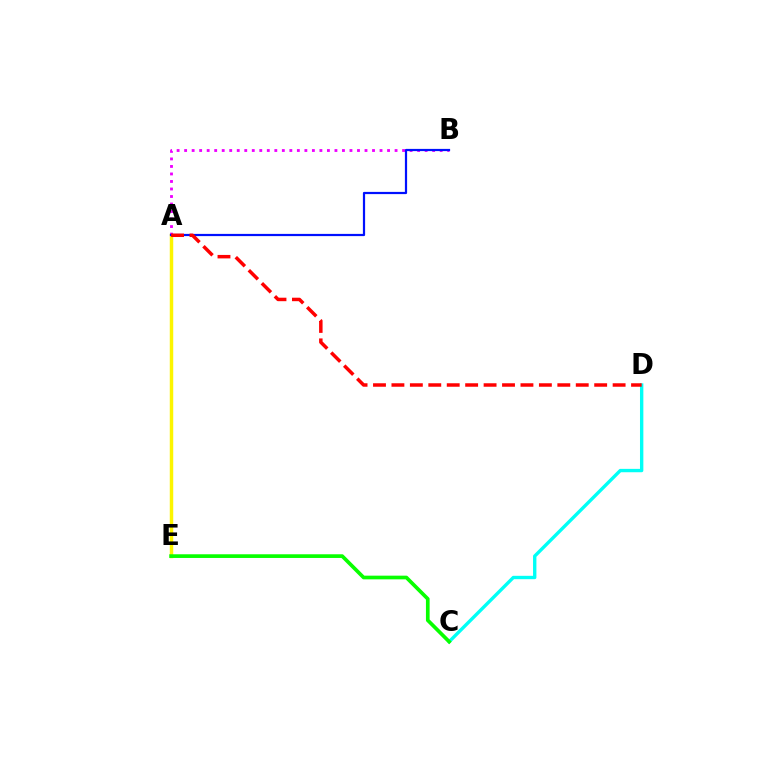{('A', 'E'): [{'color': '#fcf500', 'line_style': 'solid', 'thickness': 2.49}], ('A', 'B'): [{'color': '#ee00ff', 'line_style': 'dotted', 'thickness': 2.04}, {'color': '#0010ff', 'line_style': 'solid', 'thickness': 1.59}], ('C', 'D'): [{'color': '#00fff6', 'line_style': 'solid', 'thickness': 2.43}], ('C', 'E'): [{'color': '#08ff00', 'line_style': 'solid', 'thickness': 2.65}], ('A', 'D'): [{'color': '#ff0000', 'line_style': 'dashed', 'thickness': 2.5}]}